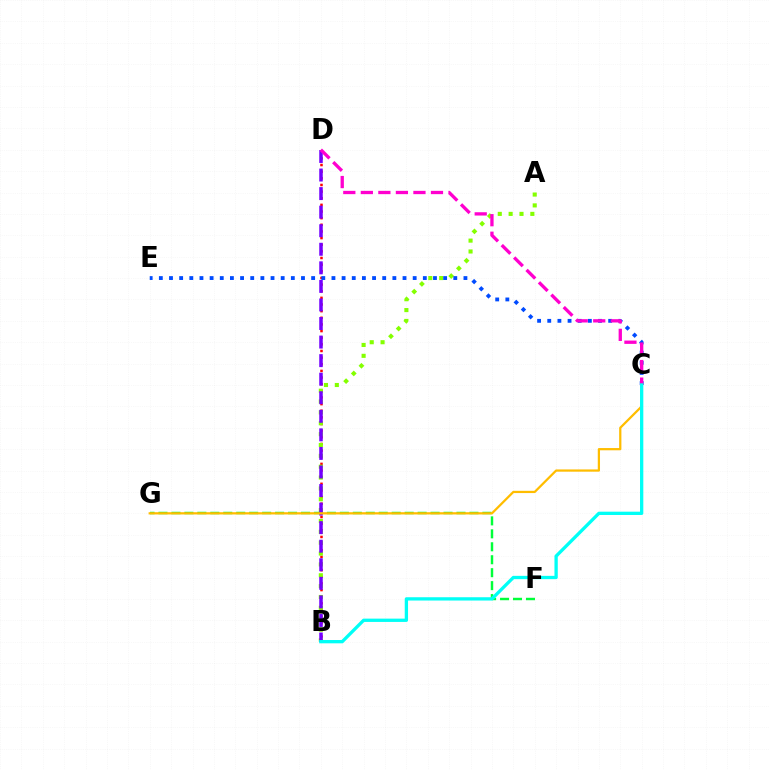{('B', 'D'): [{'color': '#ff0000', 'line_style': 'dotted', 'thickness': 1.8}, {'color': '#7200ff', 'line_style': 'dashed', 'thickness': 2.52}], ('A', 'B'): [{'color': '#84ff00', 'line_style': 'dotted', 'thickness': 2.95}], ('F', 'G'): [{'color': '#00ff39', 'line_style': 'dashed', 'thickness': 1.76}], ('C', 'E'): [{'color': '#004bff', 'line_style': 'dotted', 'thickness': 2.76}], ('C', 'D'): [{'color': '#ff00cf', 'line_style': 'dashed', 'thickness': 2.38}], ('C', 'G'): [{'color': '#ffbd00', 'line_style': 'solid', 'thickness': 1.61}], ('B', 'C'): [{'color': '#00fff6', 'line_style': 'solid', 'thickness': 2.38}]}